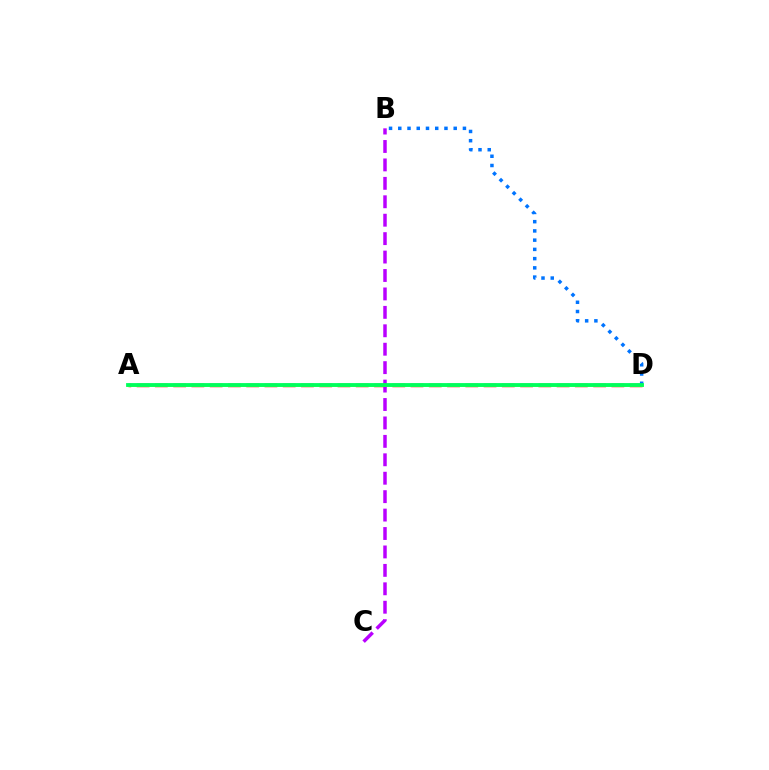{('A', 'D'): [{'color': '#ff0000', 'line_style': 'dashed', 'thickness': 2.48}, {'color': '#d1ff00', 'line_style': 'solid', 'thickness': 1.9}, {'color': '#00ff5c', 'line_style': 'solid', 'thickness': 2.75}], ('B', 'C'): [{'color': '#b900ff', 'line_style': 'dashed', 'thickness': 2.5}], ('B', 'D'): [{'color': '#0074ff', 'line_style': 'dotted', 'thickness': 2.51}]}